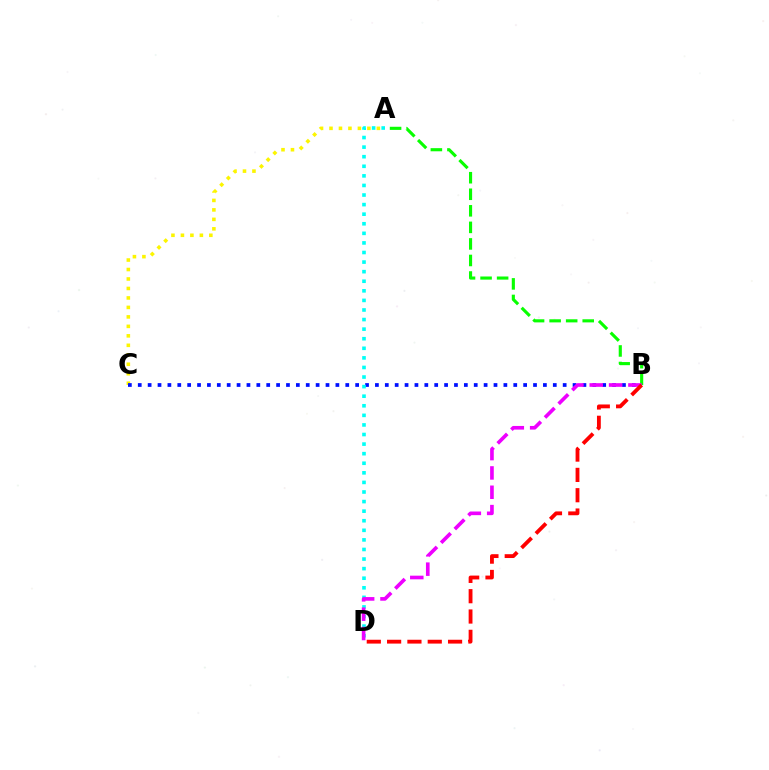{('A', 'B'): [{'color': '#08ff00', 'line_style': 'dashed', 'thickness': 2.25}], ('A', 'C'): [{'color': '#fcf500', 'line_style': 'dotted', 'thickness': 2.57}], ('B', 'C'): [{'color': '#0010ff', 'line_style': 'dotted', 'thickness': 2.68}], ('A', 'D'): [{'color': '#00fff6', 'line_style': 'dotted', 'thickness': 2.6}], ('B', 'D'): [{'color': '#ee00ff', 'line_style': 'dashed', 'thickness': 2.63}, {'color': '#ff0000', 'line_style': 'dashed', 'thickness': 2.76}]}